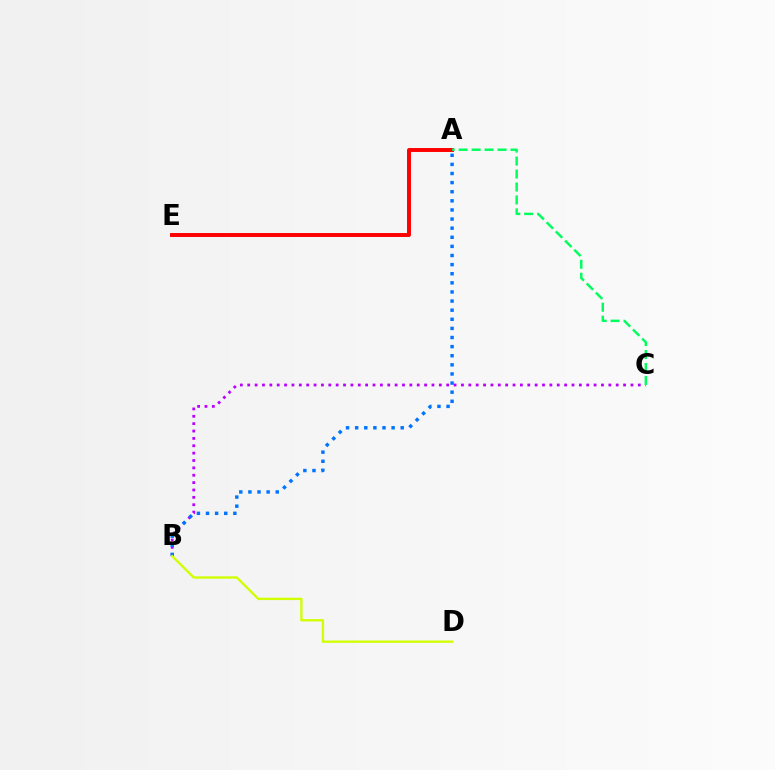{('B', 'C'): [{'color': '#b900ff', 'line_style': 'dotted', 'thickness': 2.0}], ('A', 'B'): [{'color': '#0074ff', 'line_style': 'dotted', 'thickness': 2.48}], ('B', 'D'): [{'color': '#d1ff00', 'line_style': 'solid', 'thickness': 1.68}], ('A', 'E'): [{'color': '#ff0000', 'line_style': 'solid', 'thickness': 2.84}], ('A', 'C'): [{'color': '#00ff5c', 'line_style': 'dashed', 'thickness': 1.76}]}